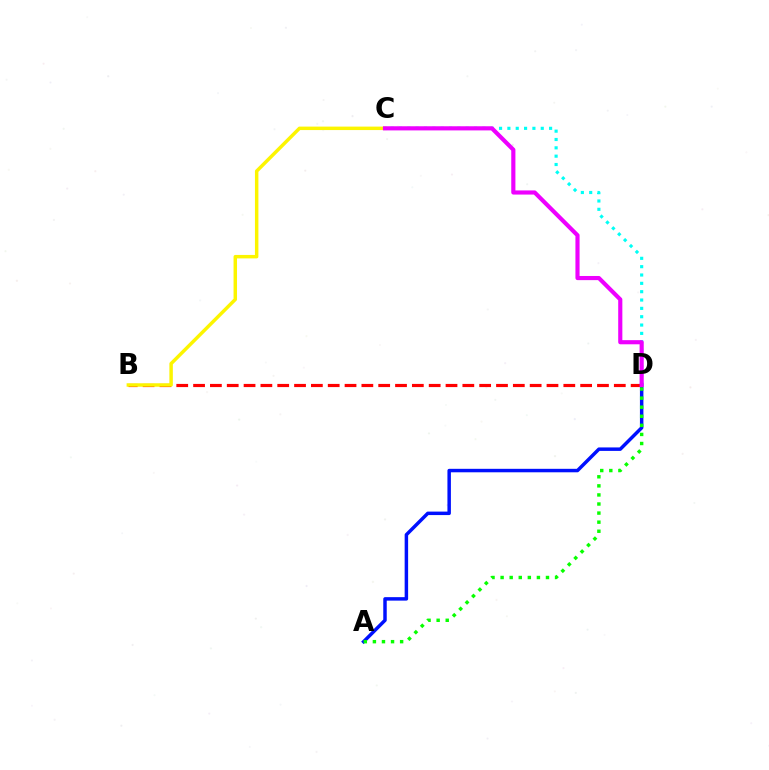{('C', 'D'): [{'color': '#00fff6', 'line_style': 'dotted', 'thickness': 2.27}, {'color': '#ee00ff', 'line_style': 'solid', 'thickness': 2.98}], ('B', 'D'): [{'color': '#ff0000', 'line_style': 'dashed', 'thickness': 2.29}], ('B', 'C'): [{'color': '#fcf500', 'line_style': 'solid', 'thickness': 2.49}], ('A', 'D'): [{'color': '#0010ff', 'line_style': 'solid', 'thickness': 2.5}, {'color': '#08ff00', 'line_style': 'dotted', 'thickness': 2.47}]}